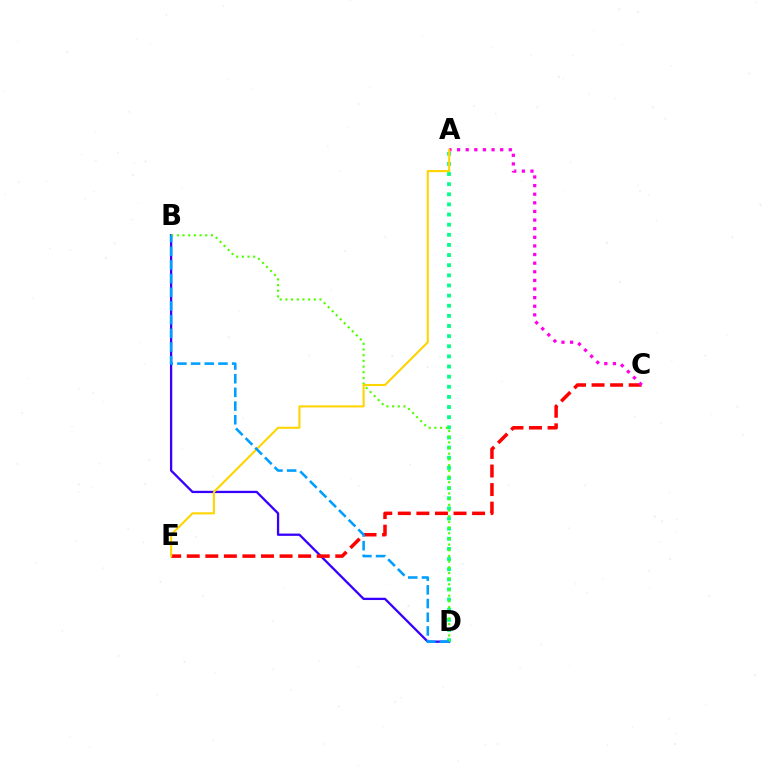{('B', 'D'): [{'color': '#3700ff', 'line_style': 'solid', 'thickness': 1.65}, {'color': '#4fff00', 'line_style': 'dotted', 'thickness': 1.54}, {'color': '#009eff', 'line_style': 'dashed', 'thickness': 1.86}], ('C', 'E'): [{'color': '#ff0000', 'line_style': 'dashed', 'thickness': 2.52}], ('A', 'D'): [{'color': '#00ff86', 'line_style': 'dotted', 'thickness': 2.75}], ('A', 'C'): [{'color': '#ff00ed', 'line_style': 'dotted', 'thickness': 2.34}], ('A', 'E'): [{'color': '#ffd500', 'line_style': 'solid', 'thickness': 1.5}]}